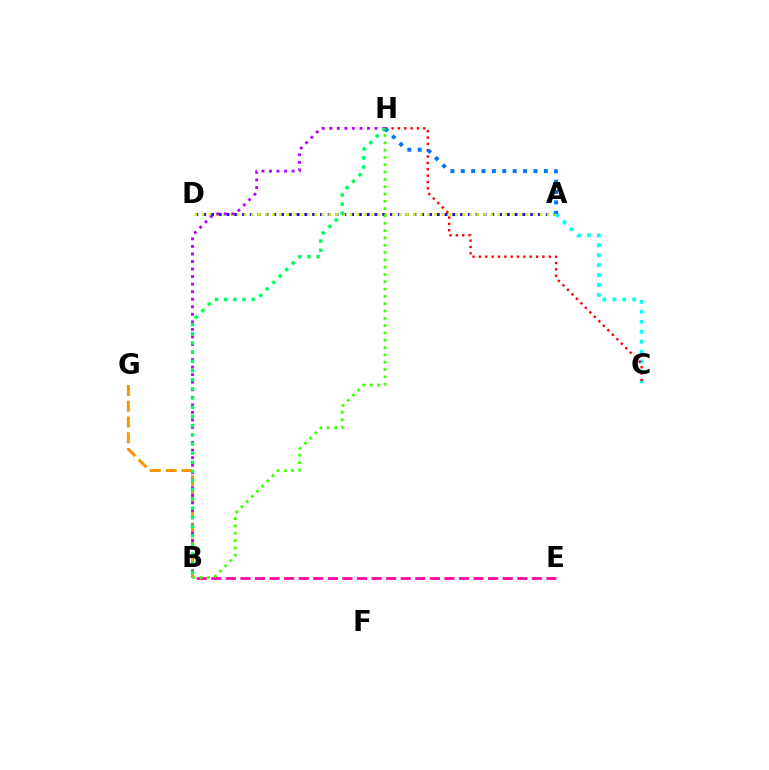{('A', 'D'): [{'color': '#2500ff', 'line_style': 'dotted', 'thickness': 2.12}, {'color': '#d1ff00', 'line_style': 'dotted', 'thickness': 1.91}], ('B', 'E'): [{'color': '#ff00ac', 'line_style': 'dashed', 'thickness': 1.98}], ('B', 'G'): [{'color': '#ff9400', 'line_style': 'dashed', 'thickness': 2.14}], ('A', 'C'): [{'color': '#00fff6', 'line_style': 'dotted', 'thickness': 2.7}], ('C', 'H'): [{'color': '#ff0000', 'line_style': 'dotted', 'thickness': 1.73}], ('B', 'H'): [{'color': '#b900ff', 'line_style': 'dotted', 'thickness': 2.05}, {'color': '#00ff5c', 'line_style': 'dotted', 'thickness': 2.49}, {'color': '#3dff00', 'line_style': 'dotted', 'thickness': 1.99}], ('A', 'H'): [{'color': '#0074ff', 'line_style': 'dotted', 'thickness': 2.82}]}